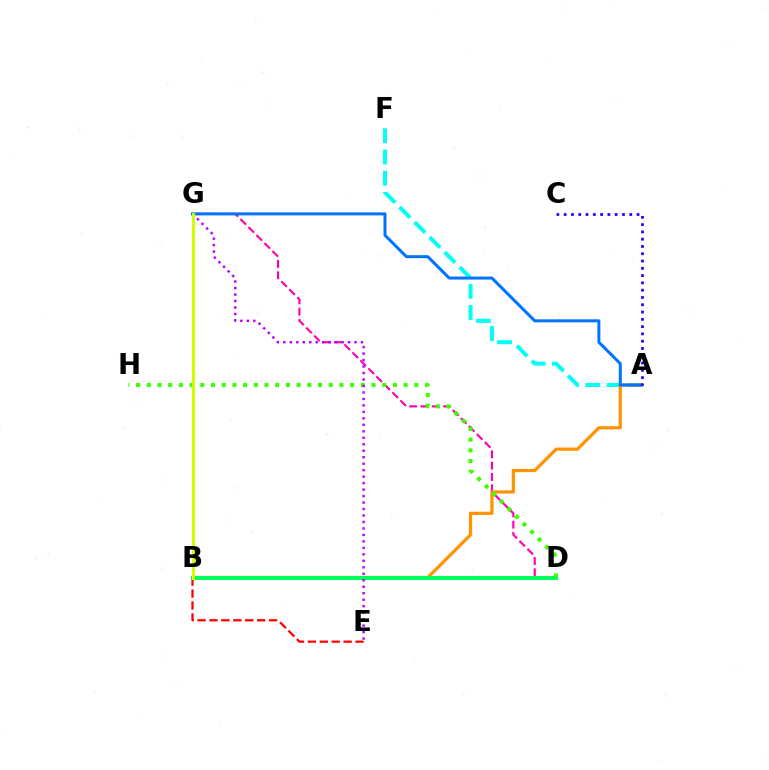{('B', 'E'): [{'color': '#ff0000', 'line_style': 'dashed', 'thickness': 1.62}], ('A', 'F'): [{'color': '#00fff6', 'line_style': 'dashed', 'thickness': 2.88}], ('D', 'G'): [{'color': '#ff00ac', 'line_style': 'dashed', 'thickness': 1.54}], ('A', 'B'): [{'color': '#ff9400', 'line_style': 'solid', 'thickness': 2.32}], ('A', 'G'): [{'color': '#0074ff', 'line_style': 'solid', 'thickness': 2.17}], ('B', 'D'): [{'color': '#00ff5c', 'line_style': 'solid', 'thickness': 2.87}], ('D', 'H'): [{'color': '#3dff00', 'line_style': 'dotted', 'thickness': 2.91}], ('E', 'G'): [{'color': '#b900ff', 'line_style': 'dotted', 'thickness': 1.76}], ('B', 'G'): [{'color': '#d1ff00', 'line_style': 'solid', 'thickness': 2.17}], ('A', 'C'): [{'color': '#2500ff', 'line_style': 'dotted', 'thickness': 1.98}]}